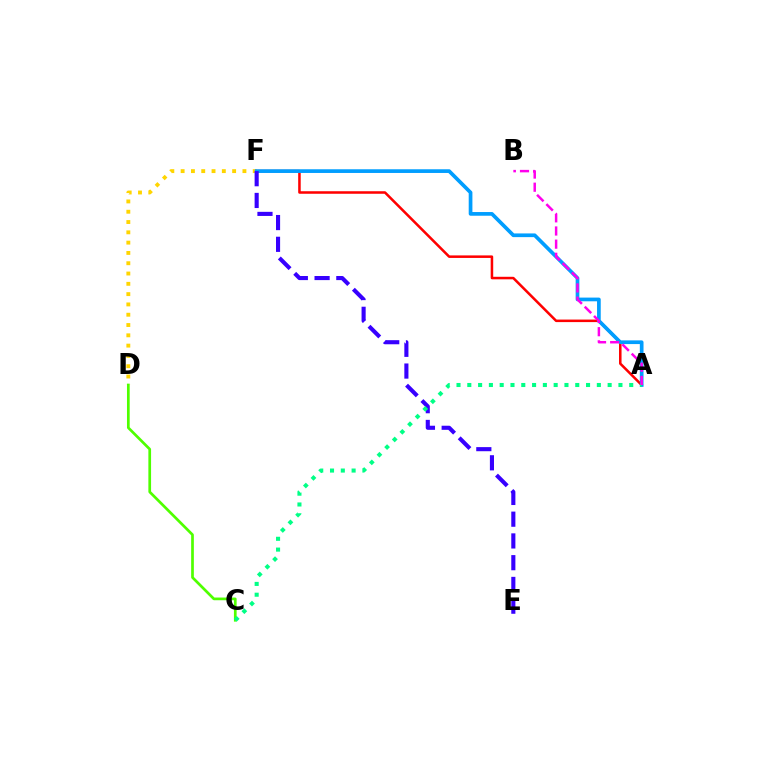{('D', 'F'): [{'color': '#ffd500', 'line_style': 'dotted', 'thickness': 2.8}], ('A', 'F'): [{'color': '#ff0000', 'line_style': 'solid', 'thickness': 1.82}, {'color': '#009eff', 'line_style': 'solid', 'thickness': 2.67}], ('C', 'D'): [{'color': '#4fff00', 'line_style': 'solid', 'thickness': 1.95}], ('E', 'F'): [{'color': '#3700ff', 'line_style': 'dashed', 'thickness': 2.95}], ('A', 'C'): [{'color': '#00ff86', 'line_style': 'dotted', 'thickness': 2.93}], ('A', 'B'): [{'color': '#ff00ed', 'line_style': 'dashed', 'thickness': 1.79}]}